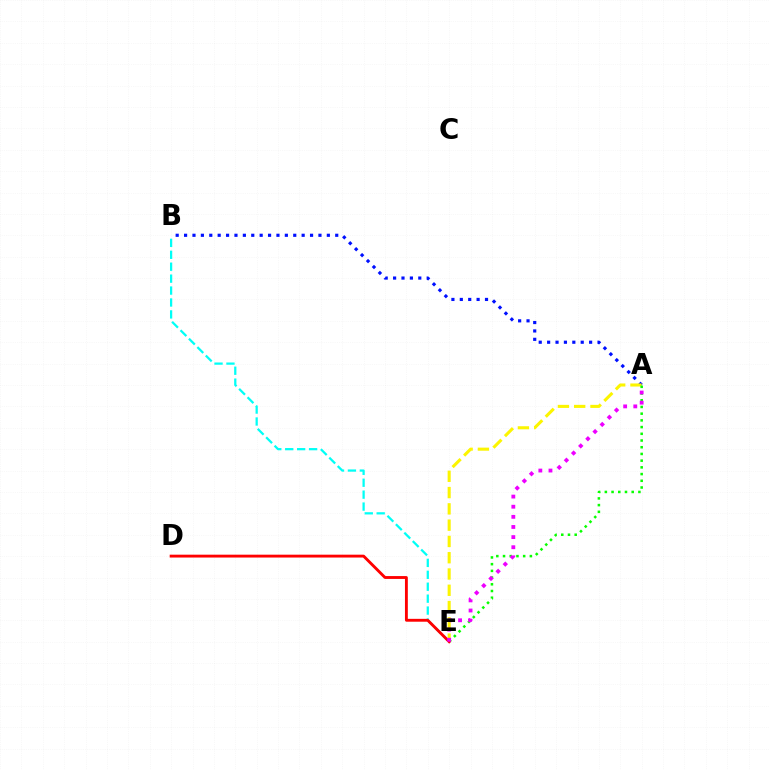{('B', 'E'): [{'color': '#00fff6', 'line_style': 'dashed', 'thickness': 1.62}], ('A', 'B'): [{'color': '#0010ff', 'line_style': 'dotted', 'thickness': 2.28}], ('A', 'E'): [{'color': '#fcf500', 'line_style': 'dashed', 'thickness': 2.21}, {'color': '#08ff00', 'line_style': 'dotted', 'thickness': 1.82}, {'color': '#ee00ff', 'line_style': 'dotted', 'thickness': 2.75}], ('D', 'E'): [{'color': '#ff0000', 'line_style': 'solid', 'thickness': 2.06}]}